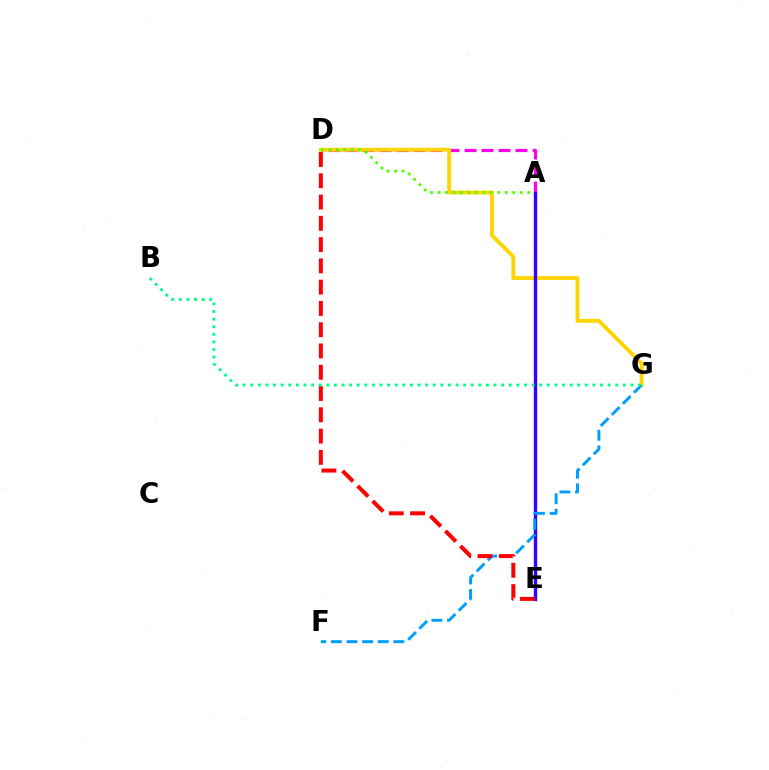{('A', 'D'): [{'color': '#ff00ed', 'line_style': 'dashed', 'thickness': 2.31}, {'color': '#4fff00', 'line_style': 'dotted', 'thickness': 2.03}], ('D', 'G'): [{'color': '#ffd500', 'line_style': 'solid', 'thickness': 2.8}], ('A', 'E'): [{'color': '#3700ff', 'line_style': 'solid', 'thickness': 2.44}], ('F', 'G'): [{'color': '#009eff', 'line_style': 'dashed', 'thickness': 2.12}], ('D', 'E'): [{'color': '#ff0000', 'line_style': 'dashed', 'thickness': 2.89}], ('B', 'G'): [{'color': '#00ff86', 'line_style': 'dotted', 'thickness': 2.07}]}